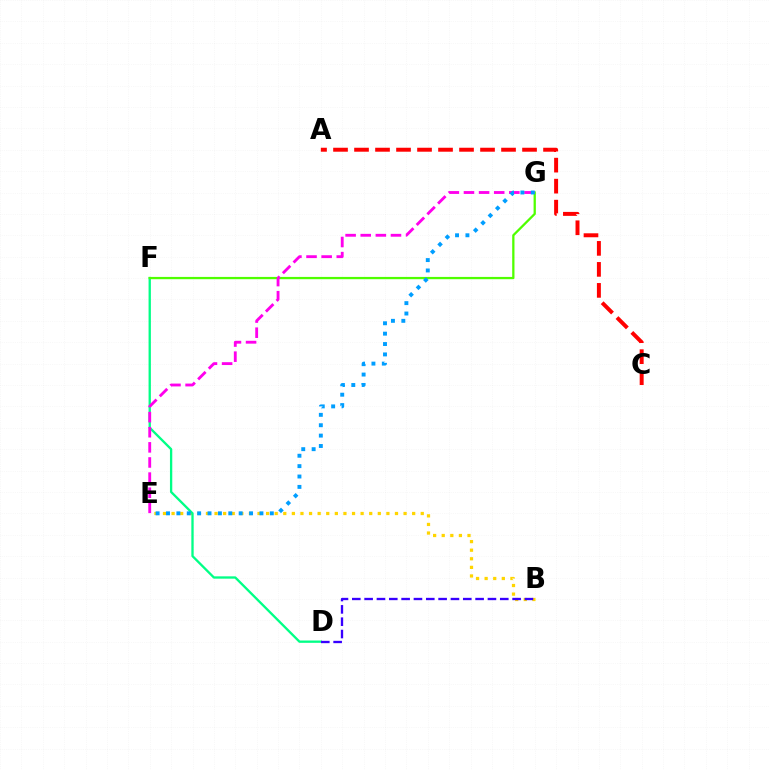{('B', 'E'): [{'color': '#ffd500', 'line_style': 'dotted', 'thickness': 2.33}], ('D', 'F'): [{'color': '#00ff86', 'line_style': 'solid', 'thickness': 1.67}], ('B', 'D'): [{'color': '#3700ff', 'line_style': 'dashed', 'thickness': 1.68}], ('A', 'C'): [{'color': '#ff0000', 'line_style': 'dashed', 'thickness': 2.85}], ('F', 'G'): [{'color': '#4fff00', 'line_style': 'solid', 'thickness': 1.64}], ('E', 'G'): [{'color': '#ff00ed', 'line_style': 'dashed', 'thickness': 2.05}, {'color': '#009eff', 'line_style': 'dotted', 'thickness': 2.82}]}